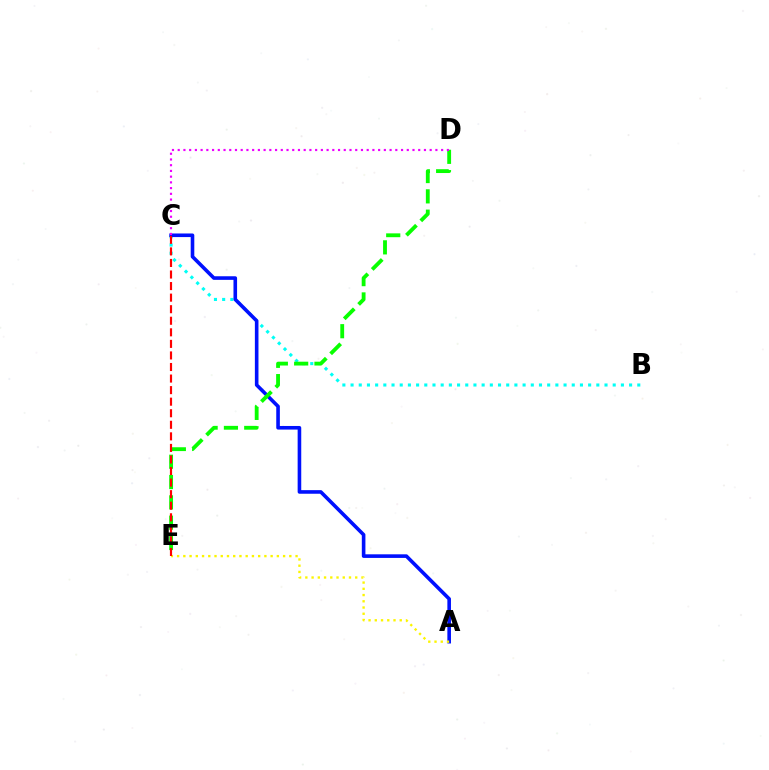{('B', 'C'): [{'color': '#00fff6', 'line_style': 'dotted', 'thickness': 2.23}], ('A', 'C'): [{'color': '#0010ff', 'line_style': 'solid', 'thickness': 2.59}], ('D', 'E'): [{'color': '#08ff00', 'line_style': 'dashed', 'thickness': 2.76}], ('C', 'D'): [{'color': '#ee00ff', 'line_style': 'dotted', 'thickness': 1.56}], ('A', 'E'): [{'color': '#fcf500', 'line_style': 'dotted', 'thickness': 1.69}], ('C', 'E'): [{'color': '#ff0000', 'line_style': 'dashed', 'thickness': 1.57}]}